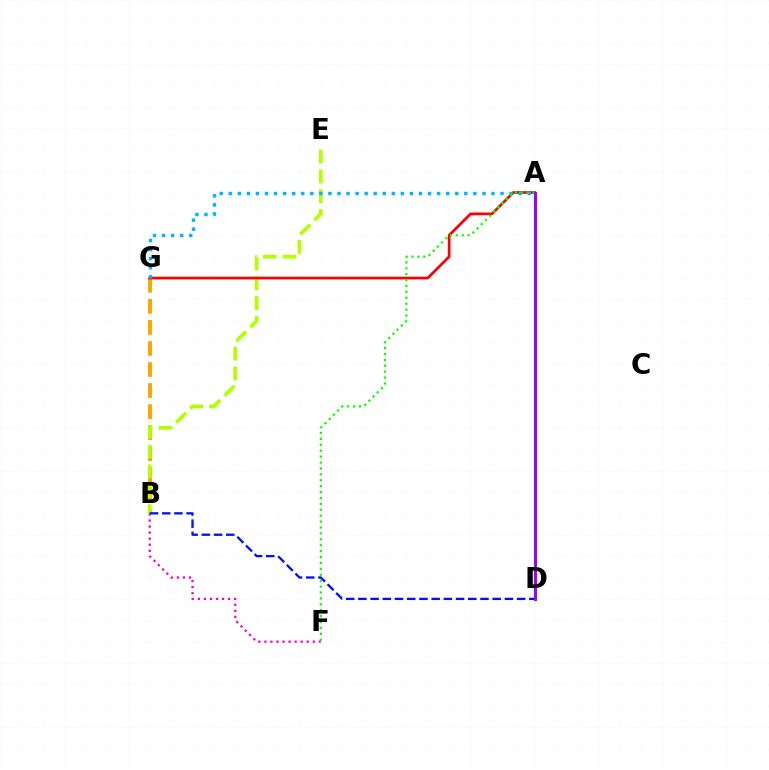{('A', 'D'): [{'color': '#00ff9d', 'line_style': 'solid', 'thickness': 1.75}, {'color': '#9b00ff', 'line_style': 'solid', 'thickness': 2.1}], ('B', 'G'): [{'color': '#ffa500', 'line_style': 'dashed', 'thickness': 2.86}], ('B', 'F'): [{'color': '#ff00bd', 'line_style': 'dotted', 'thickness': 1.64}], ('B', 'E'): [{'color': '#b3ff00', 'line_style': 'dashed', 'thickness': 2.69}], ('B', 'D'): [{'color': '#0010ff', 'line_style': 'dashed', 'thickness': 1.66}], ('A', 'G'): [{'color': '#ff0000', 'line_style': 'solid', 'thickness': 1.96}, {'color': '#00b5ff', 'line_style': 'dotted', 'thickness': 2.46}], ('A', 'F'): [{'color': '#08ff00', 'line_style': 'dotted', 'thickness': 1.61}]}